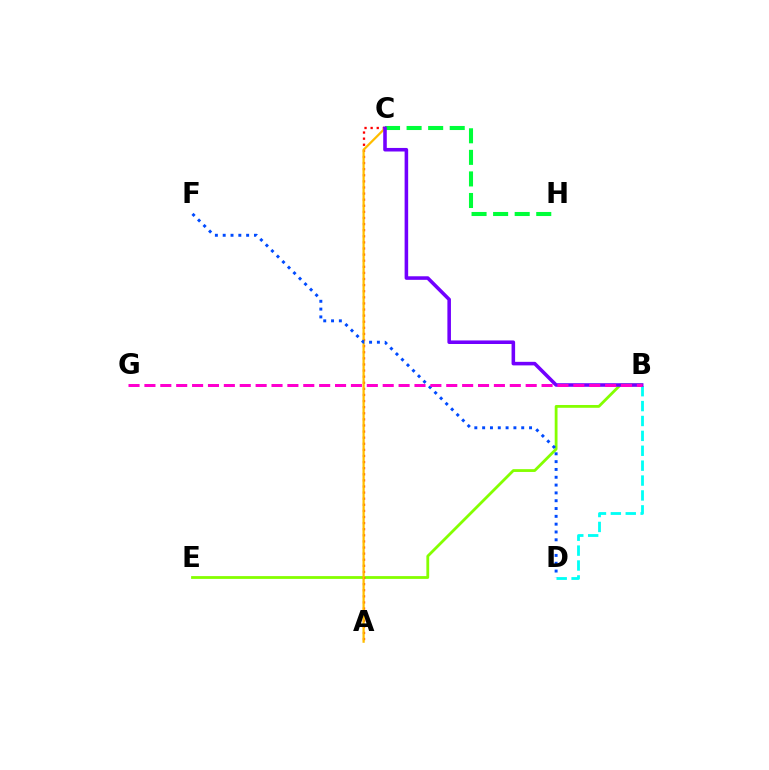{('B', 'E'): [{'color': '#84ff00', 'line_style': 'solid', 'thickness': 2.01}], ('A', 'C'): [{'color': '#ff0000', 'line_style': 'dotted', 'thickness': 1.66}, {'color': '#ffbd00', 'line_style': 'solid', 'thickness': 1.61}], ('B', 'D'): [{'color': '#00fff6', 'line_style': 'dashed', 'thickness': 2.02}], ('C', 'H'): [{'color': '#00ff39', 'line_style': 'dashed', 'thickness': 2.93}], ('D', 'F'): [{'color': '#004bff', 'line_style': 'dotted', 'thickness': 2.12}], ('B', 'C'): [{'color': '#7200ff', 'line_style': 'solid', 'thickness': 2.56}], ('B', 'G'): [{'color': '#ff00cf', 'line_style': 'dashed', 'thickness': 2.16}]}